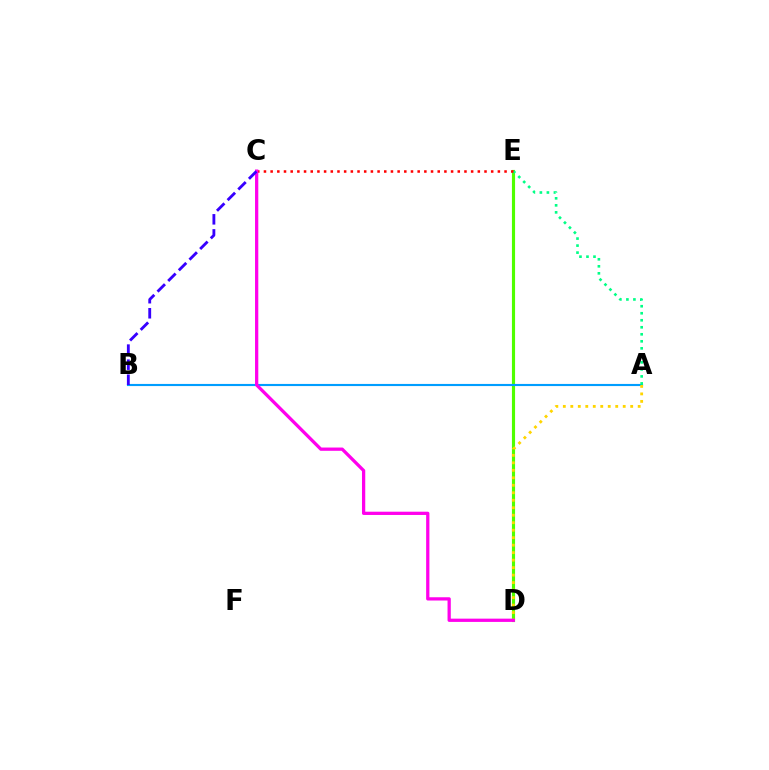{('D', 'E'): [{'color': '#4fff00', 'line_style': 'solid', 'thickness': 2.26}], ('A', 'B'): [{'color': '#009eff', 'line_style': 'solid', 'thickness': 1.53}], ('A', 'E'): [{'color': '#00ff86', 'line_style': 'dotted', 'thickness': 1.91}], ('C', 'E'): [{'color': '#ff0000', 'line_style': 'dotted', 'thickness': 1.82}], ('A', 'D'): [{'color': '#ffd500', 'line_style': 'dotted', 'thickness': 2.03}], ('C', 'D'): [{'color': '#ff00ed', 'line_style': 'solid', 'thickness': 2.35}], ('B', 'C'): [{'color': '#3700ff', 'line_style': 'dashed', 'thickness': 2.05}]}